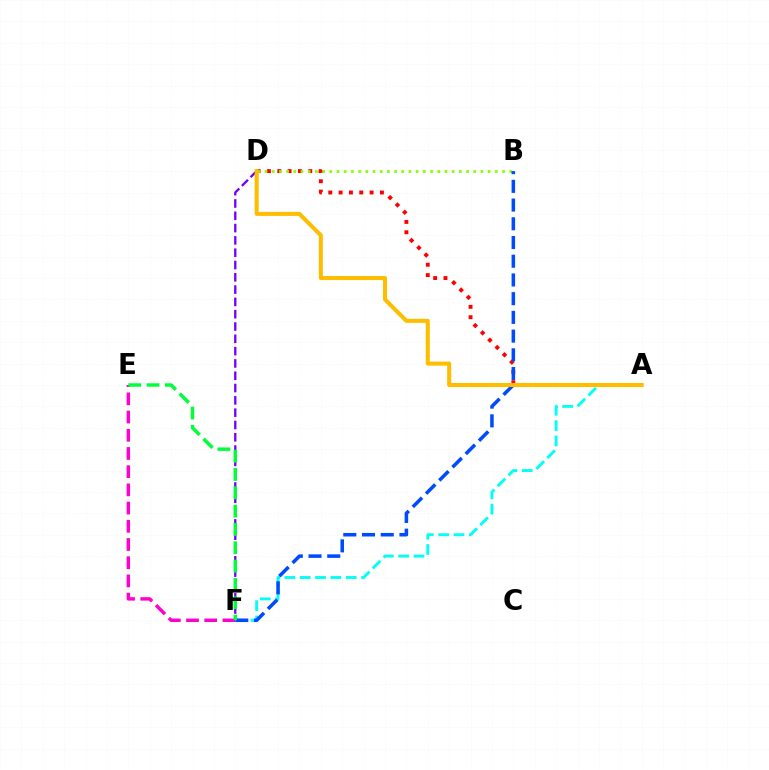{('A', 'F'): [{'color': '#00fff6', 'line_style': 'dashed', 'thickness': 2.08}], ('A', 'D'): [{'color': '#ff0000', 'line_style': 'dotted', 'thickness': 2.81}, {'color': '#ffbd00', 'line_style': 'solid', 'thickness': 2.91}], ('B', 'D'): [{'color': '#84ff00', 'line_style': 'dotted', 'thickness': 1.96}], ('B', 'F'): [{'color': '#004bff', 'line_style': 'dashed', 'thickness': 2.54}], ('E', 'F'): [{'color': '#ff00cf', 'line_style': 'dashed', 'thickness': 2.47}, {'color': '#00ff39', 'line_style': 'dashed', 'thickness': 2.49}], ('D', 'F'): [{'color': '#7200ff', 'line_style': 'dashed', 'thickness': 1.67}]}